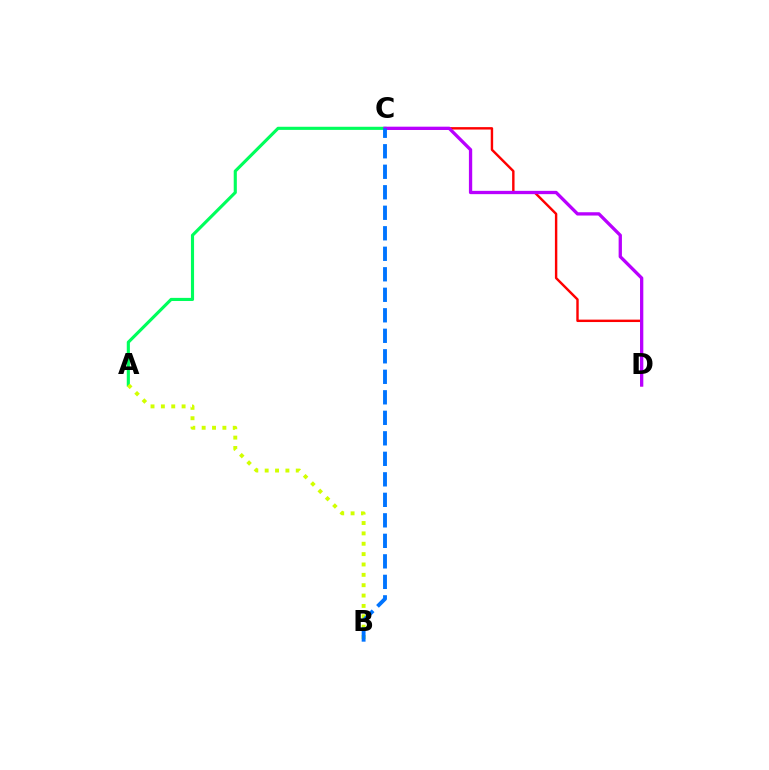{('C', 'D'): [{'color': '#ff0000', 'line_style': 'solid', 'thickness': 1.74}, {'color': '#b900ff', 'line_style': 'solid', 'thickness': 2.37}], ('A', 'C'): [{'color': '#00ff5c', 'line_style': 'solid', 'thickness': 2.25}], ('A', 'B'): [{'color': '#d1ff00', 'line_style': 'dotted', 'thickness': 2.82}], ('B', 'C'): [{'color': '#0074ff', 'line_style': 'dashed', 'thickness': 2.79}]}